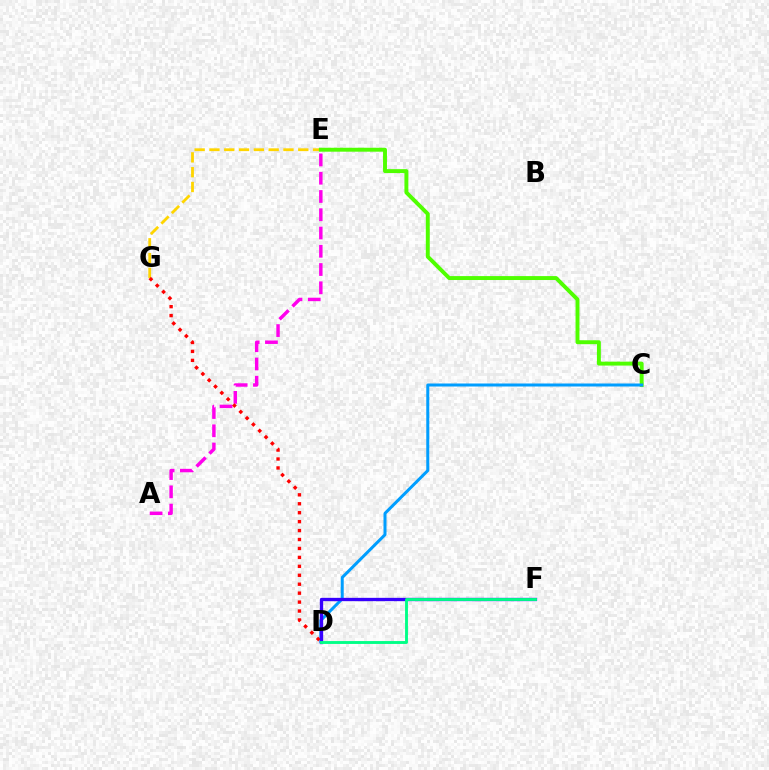{('E', 'G'): [{'color': '#ffd500', 'line_style': 'dashed', 'thickness': 2.01}], ('A', 'E'): [{'color': '#ff00ed', 'line_style': 'dashed', 'thickness': 2.48}], ('C', 'E'): [{'color': '#4fff00', 'line_style': 'solid', 'thickness': 2.83}], ('C', 'D'): [{'color': '#009eff', 'line_style': 'solid', 'thickness': 2.16}], ('D', 'G'): [{'color': '#ff0000', 'line_style': 'dotted', 'thickness': 2.43}], ('D', 'F'): [{'color': '#3700ff', 'line_style': 'solid', 'thickness': 2.38}, {'color': '#00ff86', 'line_style': 'solid', 'thickness': 2.07}]}